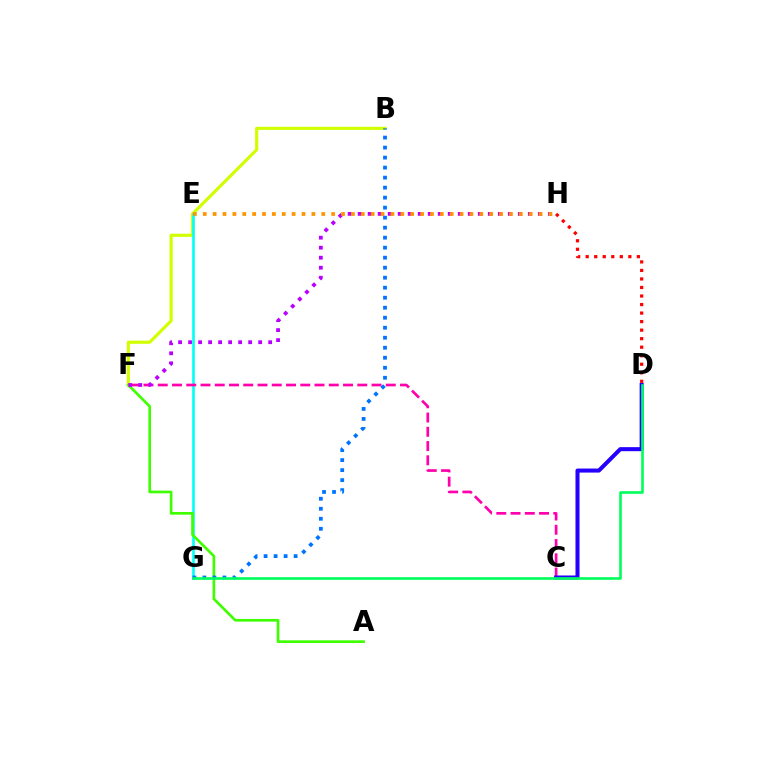{('D', 'H'): [{'color': '#ff0000', 'line_style': 'dotted', 'thickness': 2.32}], ('B', 'F'): [{'color': '#d1ff00', 'line_style': 'solid', 'thickness': 2.26}], ('E', 'G'): [{'color': '#00fff6', 'line_style': 'solid', 'thickness': 1.89}], ('C', 'F'): [{'color': '#ff00ac', 'line_style': 'dashed', 'thickness': 1.94}], ('A', 'F'): [{'color': '#3dff00', 'line_style': 'solid', 'thickness': 1.92}], ('C', 'D'): [{'color': '#2500ff', 'line_style': 'solid', 'thickness': 2.91}], ('F', 'H'): [{'color': '#b900ff', 'line_style': 'dotted', 'thickness': 2.72}], ('E', 'H'): [{'color': '#ff9400', 'line_style': 'dotted', 'thickness': 2.68}], ('B', 'G'): [{'color': '#0074ff', 'line_style': 'dotted', 'thickness': 2.72}], ('D', 'G'): [{'color': '#00ff5c', 'line_style': 'solid', 'thickness': 1.9}]}